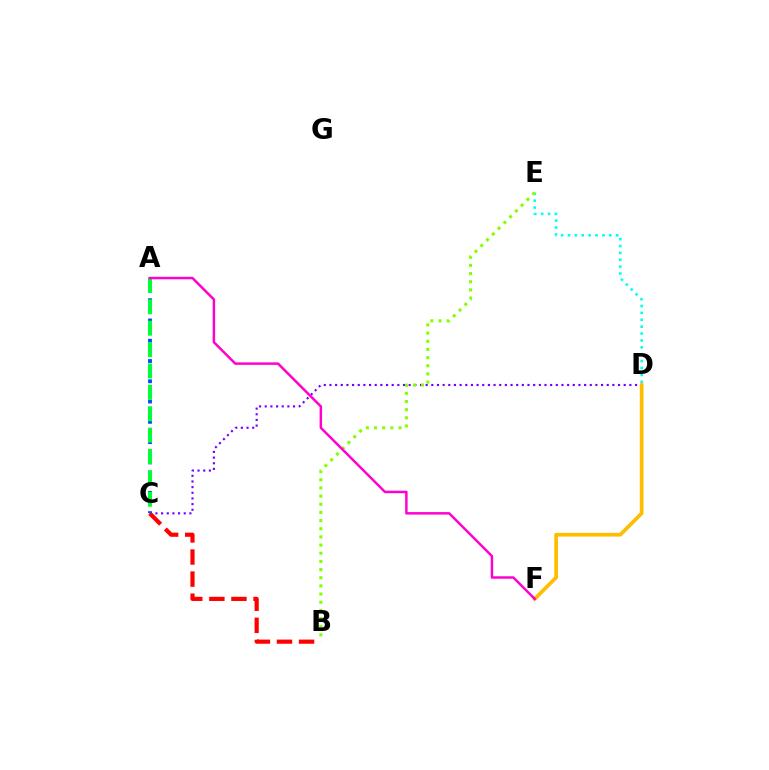{('C', 'D'): [{'color': '#7200ff', 'line_style': 'dotted', 'thickness': 1.54}], ('D', 'E'): [{'color': '#00fff6', 'line_style': 'dotted', 'thickness': 1.87}], ('B', 'E'): [{'color': '#84ff00', 'line_style': 'dotted', 'thickness': 2.22}], ('B', 'C'): [{'color': '#ff0000', 'line_style': 'dashed', 'thickness': 3.0}], ('D', 'F'): [{'color': '#ffbd00', 'line_style': 'solid', 'thickness': 2.67}], ('A', 'C'): [{'color': '#004bff', 'line_style': 'dotted', 'thickness': 2.75}, {'color': '#00ff39', 'line_style': 'dashed', 'thickness': 2.9}], ('A', 'F'): [{'color': '#ff00cf', 'line_style': 'solid', 'thickness': 1.79}]}